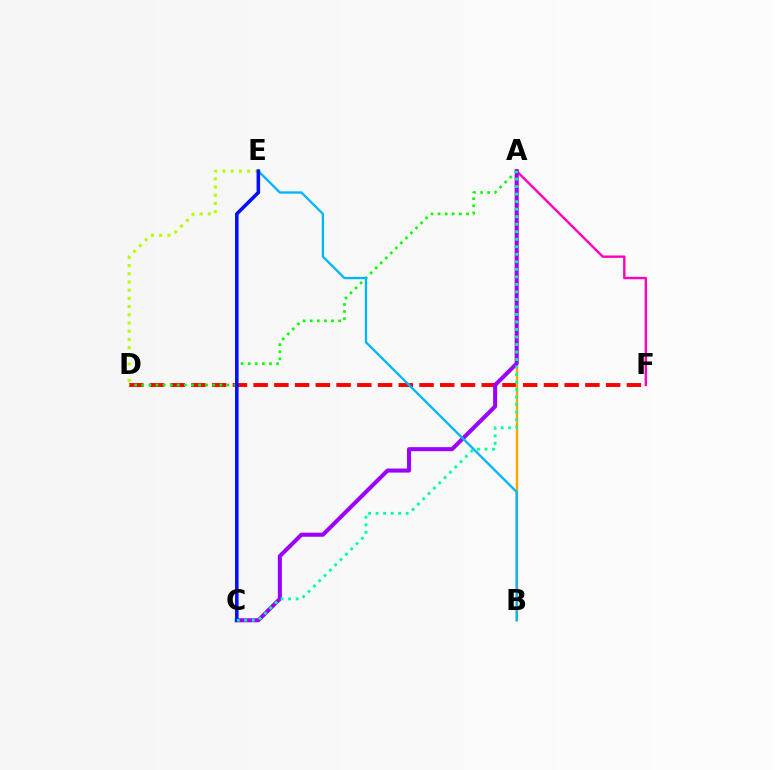{('D', 'F'): [{'color': '#ff0000', 'line_style': 'dashed', 'thickness': 2.82}], ('A', 'B'): [{'color': '#ffa500', 'line_style': 'solid', 'thickness': 1.75}], ('A', 'F'): [{'color': '#ff00bd', 'line_style': 'solid', 'thickness': 1.73}], ('D', 'E'): [{'color': '#b3ff00', 'line_style': 'dotted', 'thickness': 2.23}], ('A', 'C'): [{'color': '#9b00ff', 'line_style': 'solid', 'thickness': 2.91}, {'color': '#00ff9d', 'line_style': 'dotted', 'thickness': 2.04}], ('A', 'D'): [{'color': '#08ff00', 'line_style': 'dotted', 'thickness': 1.93}], ('B', 'E'): [{'color': '#00b5ff', 'line_style': 'solid', 'thickness': 1.67}], ('C', 'E'): [{'color': '#0010ff', 'line_style': 'solid', 'thickness': 2.55}]}